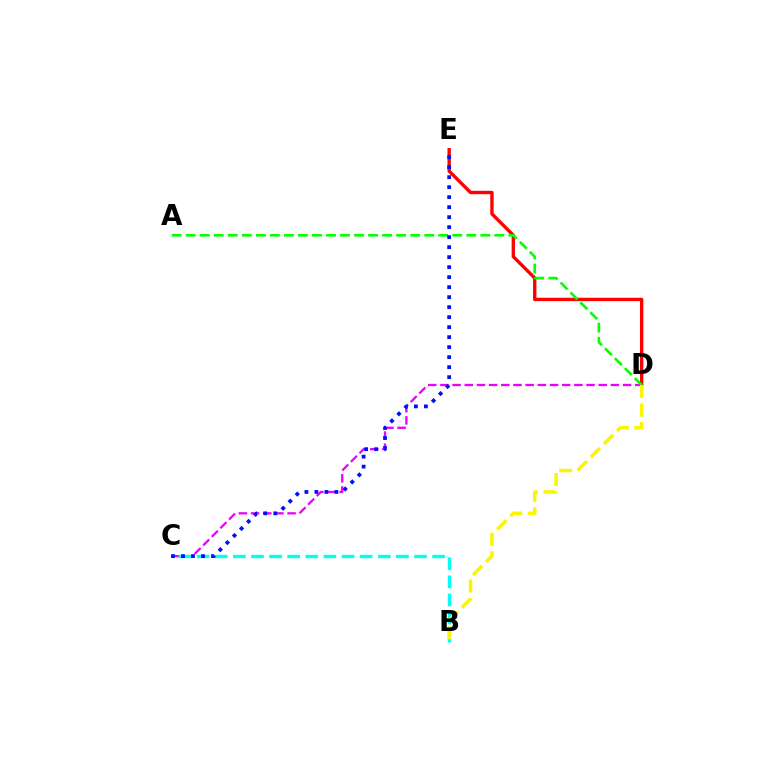{('C', 'D'): [{'color': '#ee00ff', 'line_style': 'dashed', 'thickness': 1.65}], ('B', 'C'): [{'color': '#00fff6', 'line_style': 'dashed', 'thickness': 2.46}], ('D', 'E'): [{'color': '#ff0000', 'line_style': 'solid', 'thickness': 2.43}], ('A', 'D'): [{'color': '#08ff00', 'line_style': 'dashed', 'thickness': 1.91}], ('B', 'D'): [{'color': '#fcf500', 'line_style': 'dashed', 'thickness': 2.52}], ('C', 'E'): [{'color': '#0010ff', 'line_style': 'dotted', 'thickness': 2.72}]}